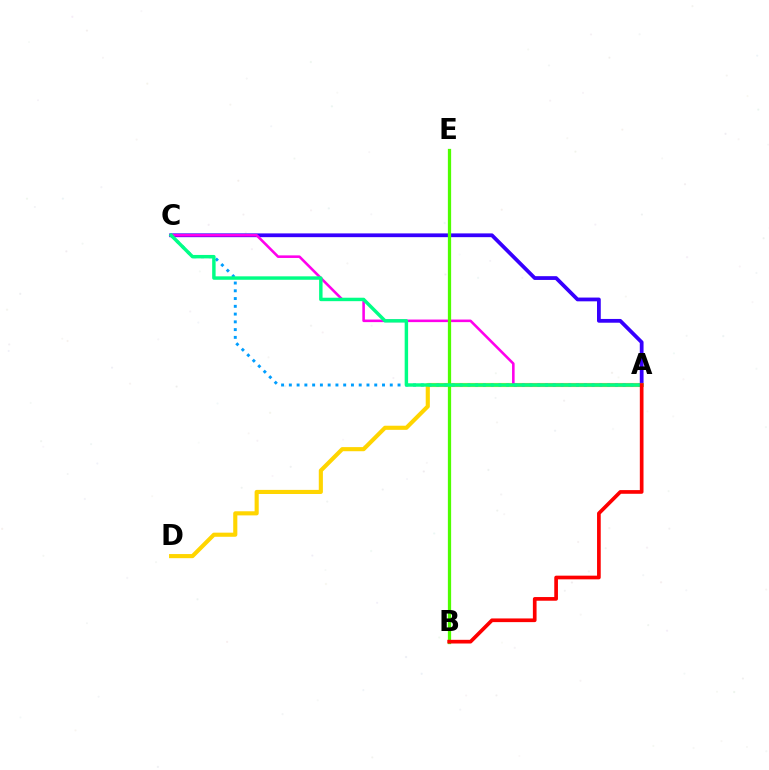{('A', 'C'): [{'color': '#3700ff', 'line_style': 'solid', 'thickness': 2.71}, {'color': '#ff00ed', 'line_style': 'solid', 'thickness': 1.86}, {'color': '#009eff', 'line_style': 'dotted', 'thickness': 2.11}, {'color': '#00ff86', 'line_style': 'solid', 'thickness': 2.48}], ('A', 'D'): [{'color': '#ffd500', 'line_style': 'solid', 'thickness': 2.96}], ('B', 'E'): [{'color': '#4fff00', 'line_style': 'solid', 'thickness': 2.35}], ('A', 'B'): [{'color': '#ff0000', 'line_style': 'solid', 'thickness': 2.65}]}